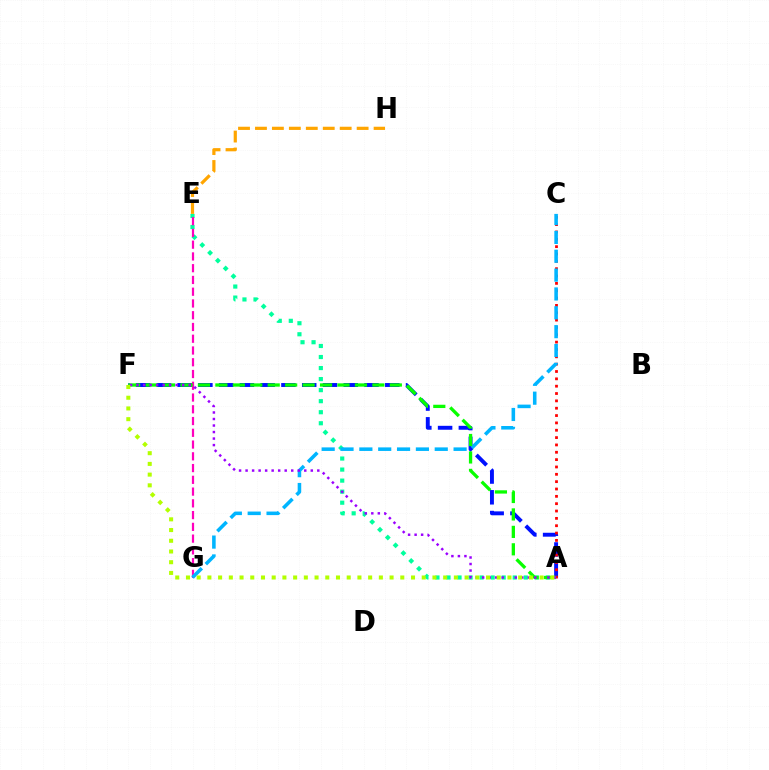{('A', 'F'): [{'color': '#0010ff', 'line_style': 'dashed', 'thickness': 2.82}, {'color': '#08ff00', 'line_style': 'dashed', 'thickness': 2.37}, {'color': '#9b00ff', 'line_style': 'dotted', 'thickness': 1.77}, {'color': '#b3ff00', 'line_style': 'dotted', 'thickness': 2.91}], ('A', 'C'): [{'color': '#ff0000', 'line_style': 'dotted', 'thickness': 2.0}], ('A', 'E'): [{'color': '#00ff9d', 'line_style': 'dotted', 'thickness': 3.0}], ('E', 'G'): [{'color': '#ff00bd', 'line_style': 'dashed', 'thickness': 1.6}], ('C', 'G'): [{'color': '#00b5ff', 'line_style': 'dashed', 'thickness': 2.56}], ('E', 'H'): [{'color': '#ffa500', 'line_style': 'dashed', 'thickness': 2.3}]}